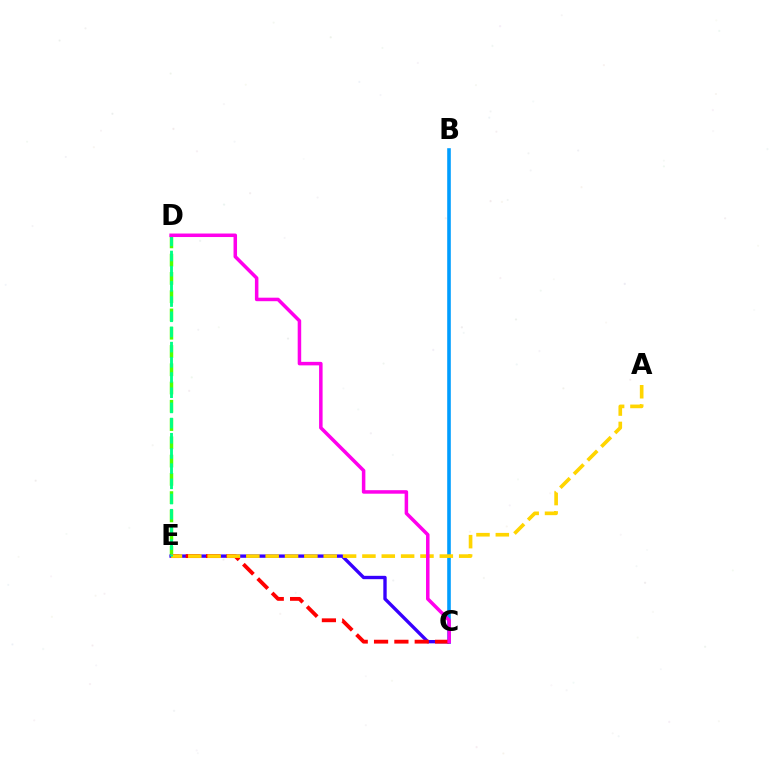{('D', 'E'): [{'color': '#4fff00', 'line_style': 'dashed', 'thickness': 2.48}, {'color': '#00ff86', 'line_style': 'dashed', 'thickness': 2.06}], ('B', 'C'): [{'color': '#009eff', 'line_style': 'solid', 'thickness': 2.59}], ('C', 'E'): [{'color': '#3700ff', 'line_style': 'solid', 'thickness': 2.42}, {'color': '#ff0000', 'line_style': 'dashed', 'thickness': 2.76}], ('A', 'E'): [{'color': '#ffd500', 'line_style': 'dashed', 'thickness': 2.63}], ('C', 'D'): [{'color': '#ff00ed', 'line_style': 'solid', 'thickness': 2.53}]}